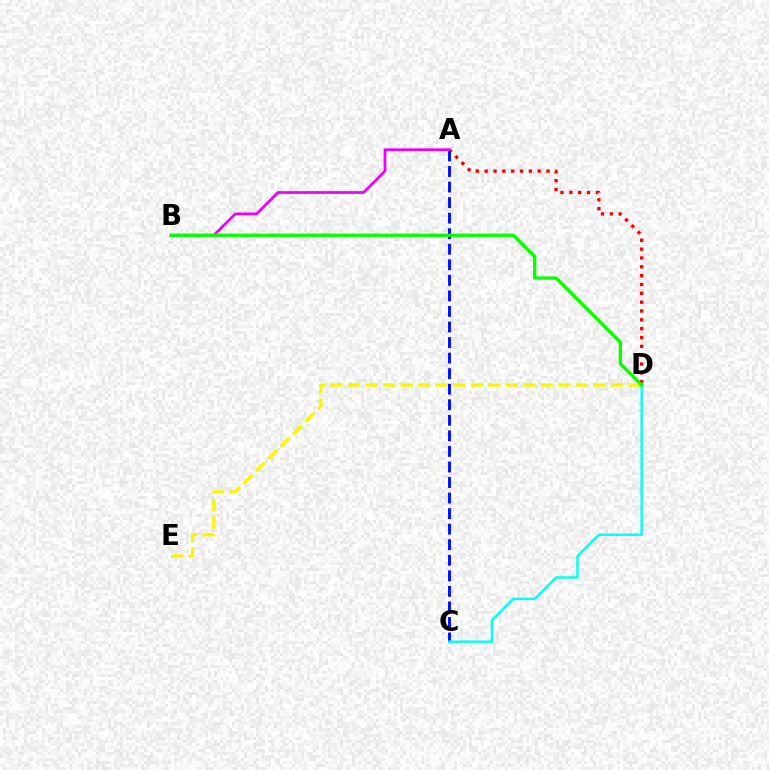{('A', 'D'): [{'color': '#ff0000', 'line_style': 'dotted', 'thickness': 2.4}], ('A', 'C'): [{'color': '#0010ff', 'line_style': 'dashed', 'thickness': 2.11}], ('A', 'B'): [{'color': '#ee00ff', 'line_style': 'solid', 'thickness': 1.98}], ('D', 'E'): [{'color': '#fcf500', 'line_style': 'dashed', 'thickness': 2.38}], ('C', 'D'): [{'color': '#00fff6', 'line_style': 'solid', 'thickness': 1.74}], ('B', 'D'): [{'color': '#08ff00', 'line_style': 'solid', 'thickness': 2.39}]}